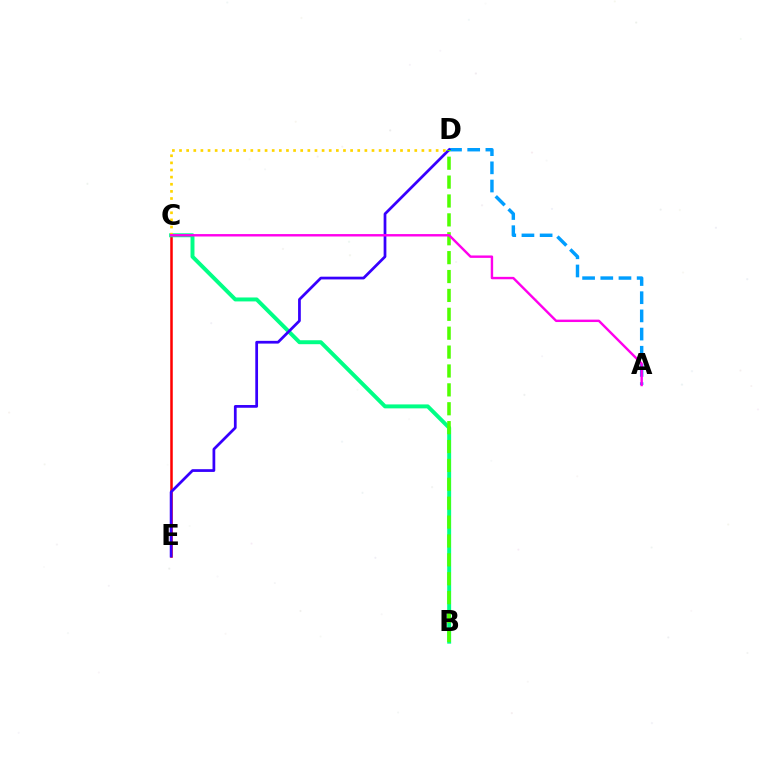{('C', 'E'): [{'color': '#ff0000', 'line_style': 'solid', 'thickness': 1.82}], ('A', 'D'): [{'color': '#009eff', 'line_style': 'dashed', 'thickness': 2.47}], ('B', 'C'): [{'color': '#00ff86', 'line_style': 'solid', 'thickness': 2.84}], ('D', 'E'): [{'color': '#3700ff', 'line_style': 'solid', 'thickness': 1.97}], ('B', 'D'): [{'color': '#4fff00', 'line_style': 'dashed', 'thickness': 2.57}], ('C', 'D'): [{'color': '#ffd500', 'line_style': 'dotted', 'thickness': 1.94}], ('A', 'C'): [{'color': '#ff00ed', 'line_style': 'solid', 'thickness': 1.74}]}